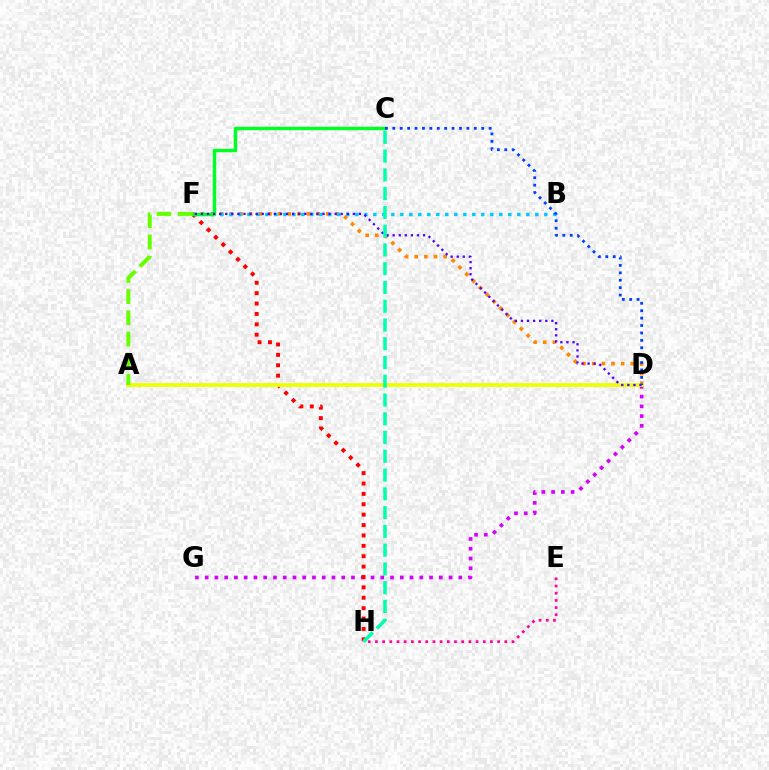{('D', 'G'): [{'color': '#d600ff', 'line_style': 'dotted', 'thickness': 2.65}], ('F', 'H'): [{'color': '#ff0000', 'line_style': 'dotted', 'thickness': 2.82}], ('D', 'F'): [{'color': '#ff8800', 'line_style': 'dotted', 'thickness': 2.62}, {'color': '#4f00ff', 'line_style': 'dotted', 'thickness': 1.65}], ('B', 'F'): [{'color': '#00c7ff', 'line_style': 'dotted', 'thickness': 2.44}], ('C', 'F'): [{'color': '#00ff27', 'line_style': 'solid', 'thickness': 2.49}], ('A', 'D'): [{'color': '#eeff00', 'line_style': 'solid', 'thickness': 2.71}], ('E', 'H'): [{'color': '#ff00a0', 'line_style': 'dotted', 'thickness': 1.95}], ('C', 'D'): [{'color': '#003fff', 'line_style': 'dotted', 'thickness': 2.01}], ('A', 'F'): [{'color': '#66ff00', 'line_style': 'dashed', 'thickness': 2.88}], ('C', 'H'): [{'color': '#00ffaf', 'line_style': 'dashed', 'thickness': 2.55}]}